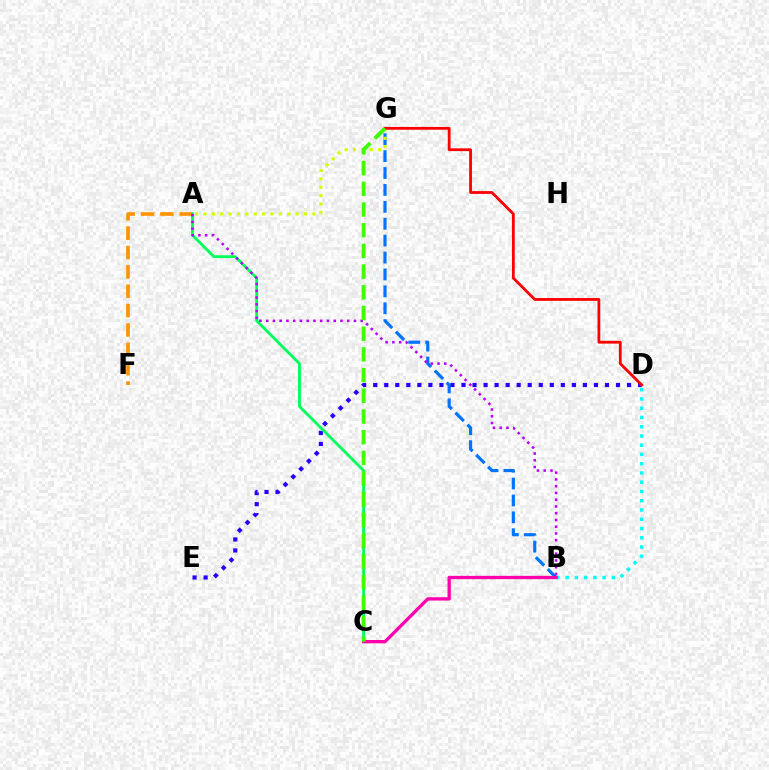{('B', 'G'): [{'color': '#0074ff', 'line_style': 'dashed', 'thickness': 2.3}], ('A', 'G'): [{'color': '#d1ff00', 'line_style': 'dotted', 'thickness': 2.28}], ('D', 'E'): [{'color': '#2500ff', 'line_style': 'dotted', 'thickness': 3.0}], ('A', 'F'): [{'color': '#ff9400', 'line_style': 'dashed', 'thickness': 2.63}], ('B', 'D'): [{'color': '#00fff6', 'line_style': 'dotted', 'thickness': 2.51}], ('D', 'G'): [{'color': '#ff0000', 'line_style': 'solid', 'thickness': 2.01}], ('A', 'C'): [{'color': '#00ff5c', 'line_style': 'solid', 'thickness': 2.03}], ('A', 'B'): [{'color': '#b900ff', 'line_style': 'dotted', 'thickness': 1.83}], ('B', 'C'): [{'color': '#ff00ac', 'line_style': 'solid', 'thickness': 2.38}], ('C', 'G'): [{'color': '#3dff00', 'line_style': 'dashed', 'thickness': 2.81}]}